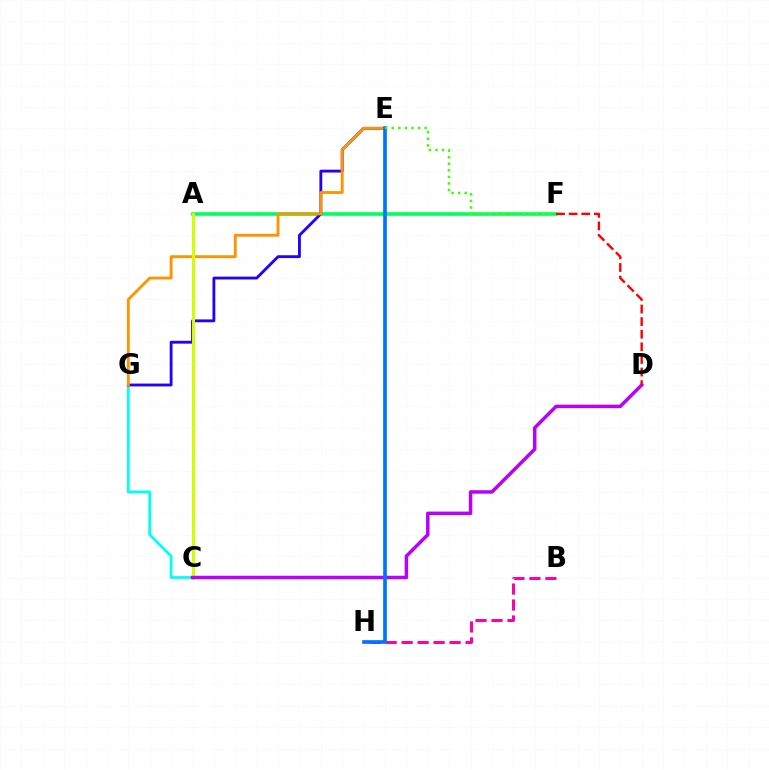{('C', 'G'): [{'color': '#00fff6', 'line_style': 'solid', 'thickness': 1.99}], ('A', 'F'): [{'color': '#00ff5c', 'line_style': 'solid', 'thickness': 2.58}], ('E', 'G'): [{'color': '#2500ff', 'line_style': 'solid', 'thickness': 2.05}, {'color': '#ff9400', 'line_style': 'solid', 'thickness': 2.07}], ('B', 'H'): [{'color': '#ff00ac', 'line_style': 'dashed', 'thickness': 2.17}], ('A', 'C'): [{'color': '#d1ff00', 'line_style': 'solid', 'thickness': 2.24}], ('C', 'D'): [{'color': '#b900ff', 'line_style': 'solid', 'thickness': 2.51}], ('E', 'H'): [{'color': '#0074ff', 'line_style': 'solid', 'thickness': 2.64}], ('E', 'F'): [{'color': '#3dff00', 'line_style': 'dotted', 'thickness': 1.78}], ('D', 'F'): [{'color': '#ff0000', 'line_style': 'dashed', 'thickness': 1.71}]}